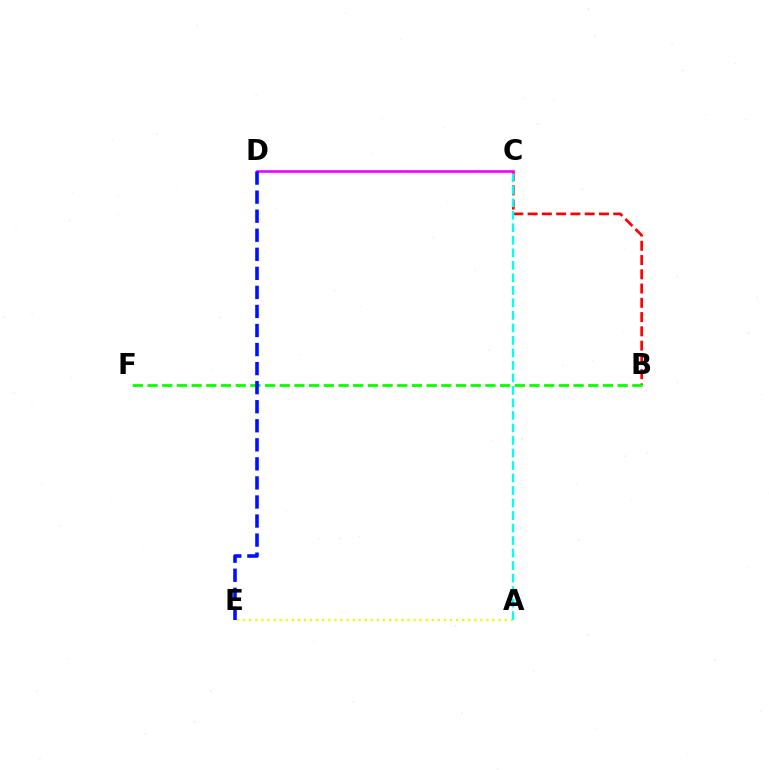{('B', 'C'): [{'color': '#ff0000', 'line_style': 'dashed', 'thickness': 1.94}], ('B', 'F'): [{'color': '#08ff00', 'line_style': 'dashed', 'thickness': 2.0}], ('C', 'D'): [{'color': '#ee00ff', 'line_style': 'solid', 'thickness': 1.87}], ('D', 'E'): [{'color': '#0010ff', 'line_style': 'dashed', 'thickness': 2.59}], ('A', 'E'): [{'color': '#fcf500', 'line_style': 'dotted', 'thickness': 1.65}], ('A', 'C'): [{'color': '#00fff6', 'line_style': 'dashed', 'thickness': 1.7}]}